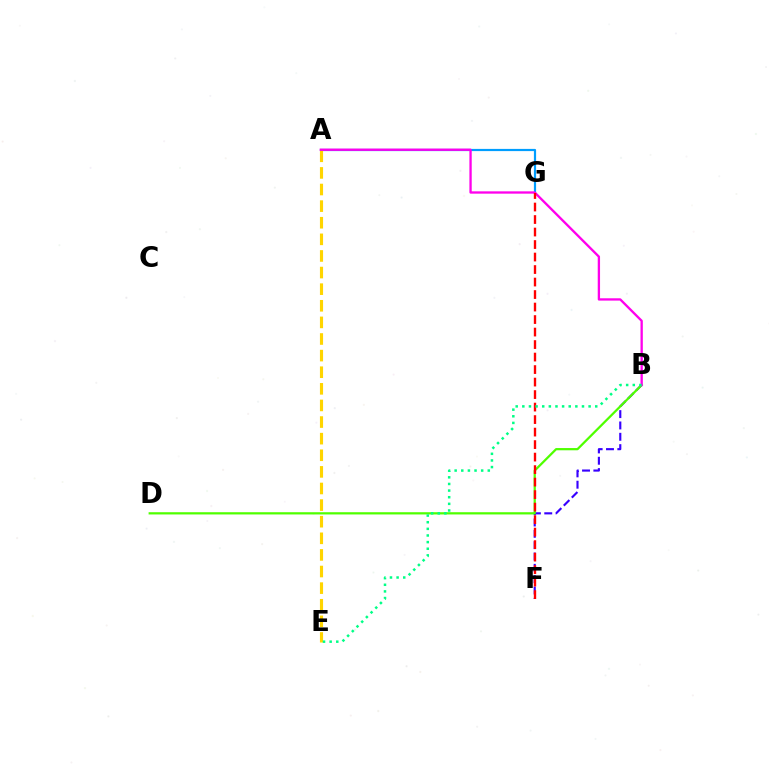{('A', 'G'): [{'color': '#009eff', 'line_style': 'solid', 'thickness': 1.59}], ('A', 'E'): [{'color': '#ffd500', 'line_style': 'dashed', 'thickness': 2.26}], ('B', 'F'): [{'color': '#3700ff', 'line_style': 'dashed', 'thickness': 1.54}], ('B', 'D'): [{'color': '#4fff00', 'line_style': 'solid', 'thickness': 1.61}], ('A', 'B'): [{'color': '#ff00ed', 'line_style': 'solid', 'thickness': 1.67}], ('F', 'G'): [{'color': '#ff0000', 'line_style': 'dashed', 'thickness': 1.7}], ('B', 'E'): [{'color': '#00ff86', 'line_style': 'dotted', 'thickness': 1.8}]}